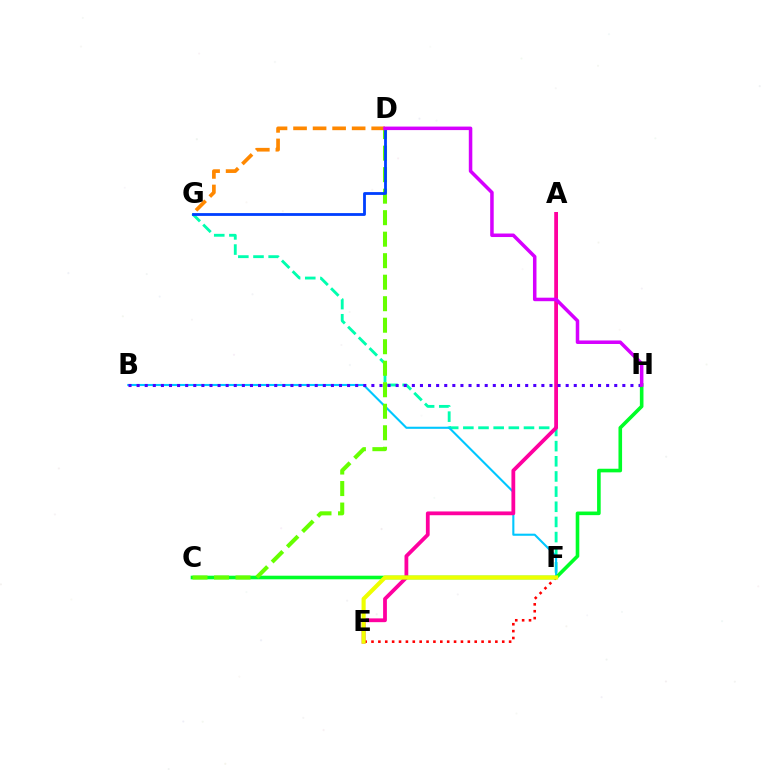{('F', 'G'): [{'color': '#00ffaf', 'line_style': 'dashed', 'thickness': 2.06}], ('B', 'F'): [{'color': '#00c7ff', 'line_style': 'solid', 'thickness': 1.51}], ('A', 'E'): [{'color': '#ff00a0', 'line_style': 'solid', 'thickness': 2.72}], ('E', 'F'): [{'color': '#ff0000', 'line_style': 'dotted', 'thickness': 1.87}, {'color': '#eeff00', 'line_style': 'solid', 'thickness': 2.97}], ('C', 'H'): [{'color': '#00ff27', 'line_style': 'solid', 'thickness': 2.6}], ('C', 'D'): [{'color': '#66ff00', 'line_style': 'dashed', 'thickness': 2.92}], ('D', 'G'): [{'color': '#003fff', 'line_style': 'solid', 'thickness': 2.02}, {'color': '#ff8800', 'line_style': 'dashed', 'thickness': 2.65}], ('B', 'H'): [{'color': '#4f00ff', 'line_style': 'dotted', 'thickness': 2.2}], ('D', 'H'): [{'color': '#d600ff', 'line_style': 'solid', 'thickness': 2.53}]}